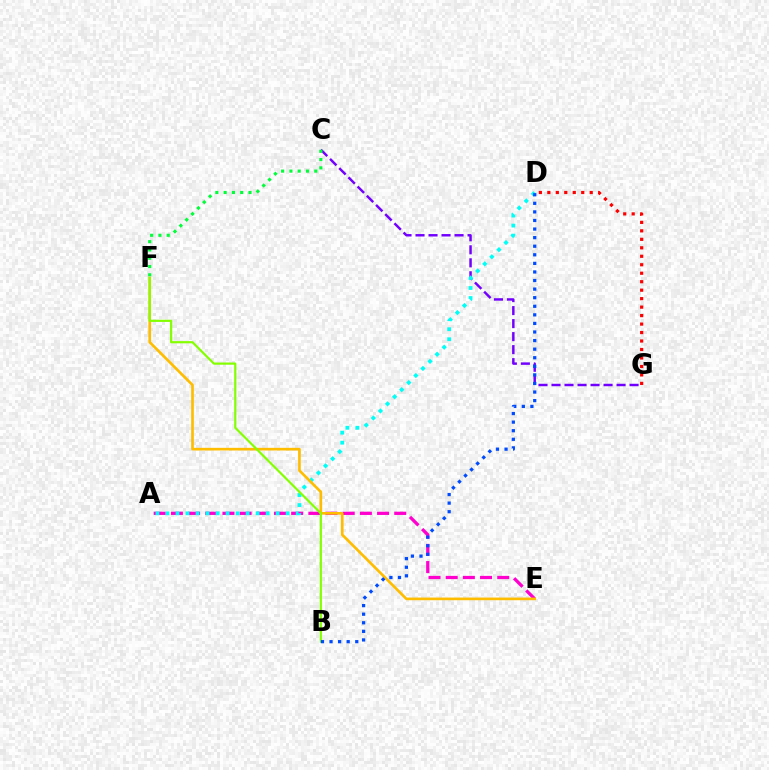{('C', 'G'): [{'color': '#7200ff', 'line_style': 'dashed', 'thickness': 1.77}], ('A', 'E'): [{'color': '#ff00cf', 'line_style': 'dashed', 'thickness': 2.33}], ('A', 'D'): [{'color': '#00fff6', 'line_style': 'dotted', 'thickness': 2.72}], ('C', 'F'): [{'color': '#00ff39', 'line_style': 'dotted', 'thickness': 2.25}], ('D', 'G'): [{'color': '#ff0000', 'line_style': 'dotted', 'thickness': 2.3}], ('E', 'F'): [{'color': '#ffbd00', 'line_style': 'solid', 'thickness': 1.91}], ('B', 'F'): [{'color': '#84ff00', 'line_style': 'solid', 'thickness': 1.58}], ('B', 'D'): [{'color': '#004bff', 'line_style': 'dotted', 'thickness': 2.33}]}